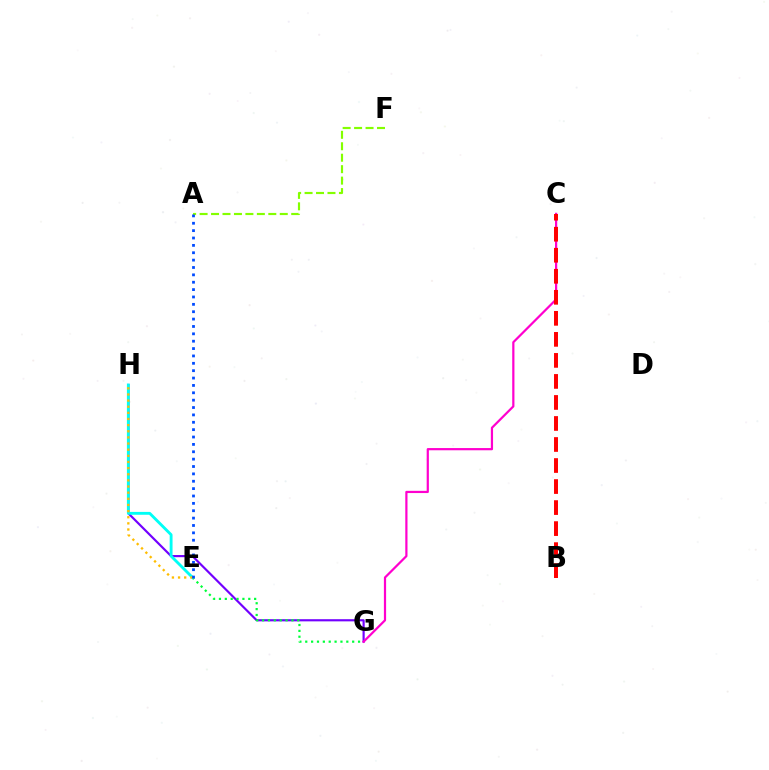{('G', 'H'): [{'color': '#7200ff', 'line_style': 'solid', 'thickness': 1.56}], ('C', 'G'): [{'color': '#ff00cf', 'line_style': 'solid', 'thickness': 1.59}], ('E', 'G'): [{'color': '#00ff39', 'line_style': 'dotted', 'thickness': 1.59}], ('A', 'F'): [{'color': '#84ff00', 'line_style': 'dashed', 'thickness': 1.56}], ('B', 'C'): [{'color': '#ff0000', 'line_style': 'dashed', 'thickness': 2.86}], ('E', 'H'): [{'color': '#00fff6', 'line_style': 'solid', 'thickness': 2.06}, {'color': '#ffbd00', 'line_style': 'dotted', 'thickness': 1.67}], ('A', 'E'): [{'color': '#004bff', 'line_style': 'dotted', 'thickness': 2.0}]}